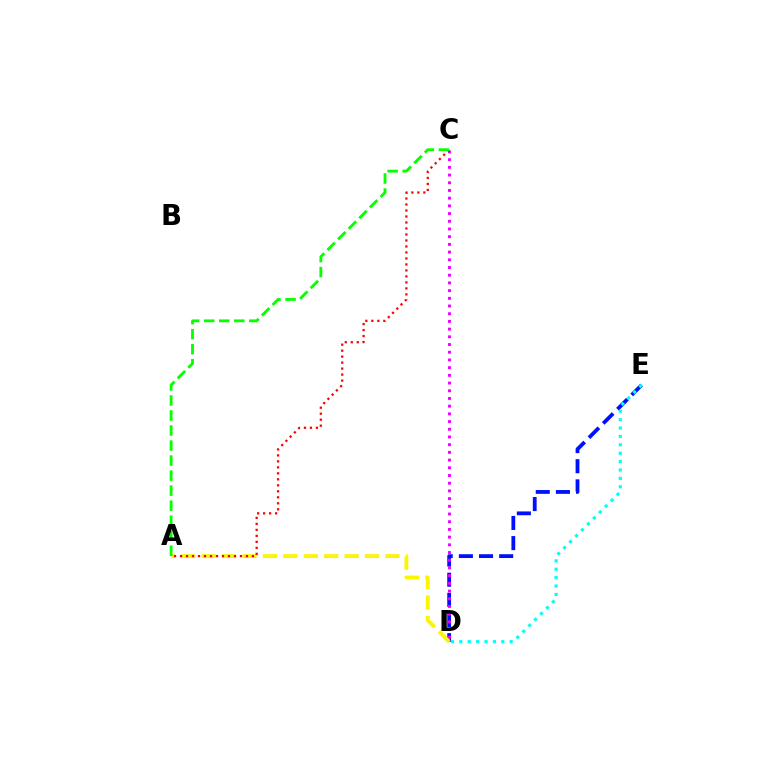{('D', 'E'): [{'color': '#0010ff', 'line_style': 'dashed', 'thickness': 2.74}, {'color': '#00fff6', 'line_style': 'dotted', 'thickness': 2.28}], ('C', 'D'): [{'color': '#ee00ff', 'line_style': 'dotted', 'thickness': 2.09}], ('A', 'D'): [{'color': '#fcf500', 'line_style': 'dashed', 'thickness': 2.78}], ('A', 'C'): [{'color': '#ff0000', 'line_style': 'dotted', 'thickness': 1.63}, {'color': '#08ff00', 'line_style': 'dashed', 'thickness': 2.04}]}